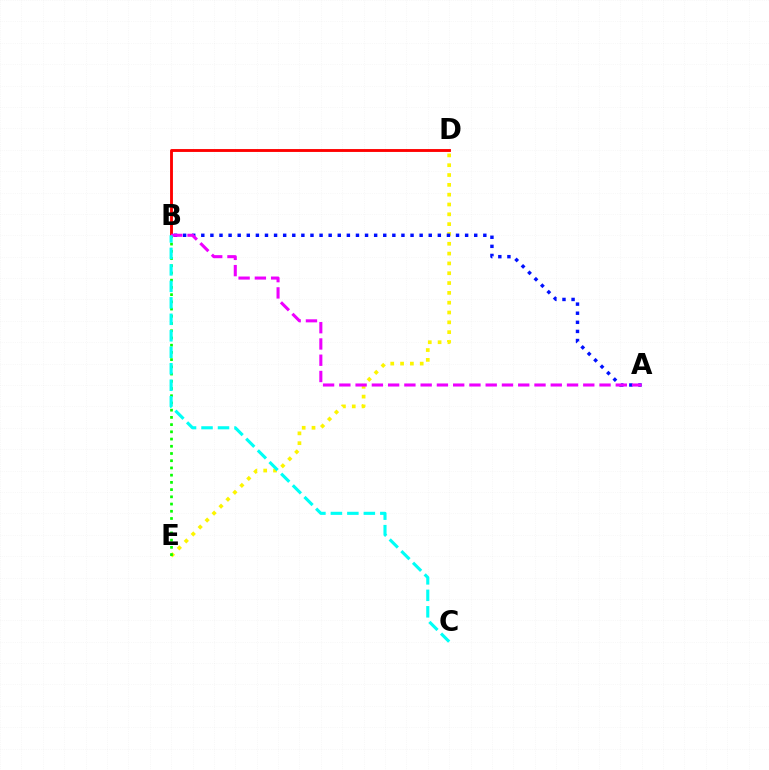{('D', 'E'): [{'color': '#fcf500', 'line_style': 'dotted', 'thickness': 2.67}], ('B', 'E'): [{'color': '#08ff00', 'line_style': 'dotted', 'thickness': 1.96}], ('A', 'B'): [{'color': '#0010ff', 'line_style': 'dotted', 'thickness': 2.47}, {'color': '#ee00ff', 'line_style': 'dashed', 'thickness': 2.21}], ('B', 'D'): [{'color': '#ff0000', 'line_style': 'solid', 'thickness': 2.06}], ('B', 'C'): [{'color': '#00fff6', 'line_style': 'dashed', 'thickness': 2.24}]}